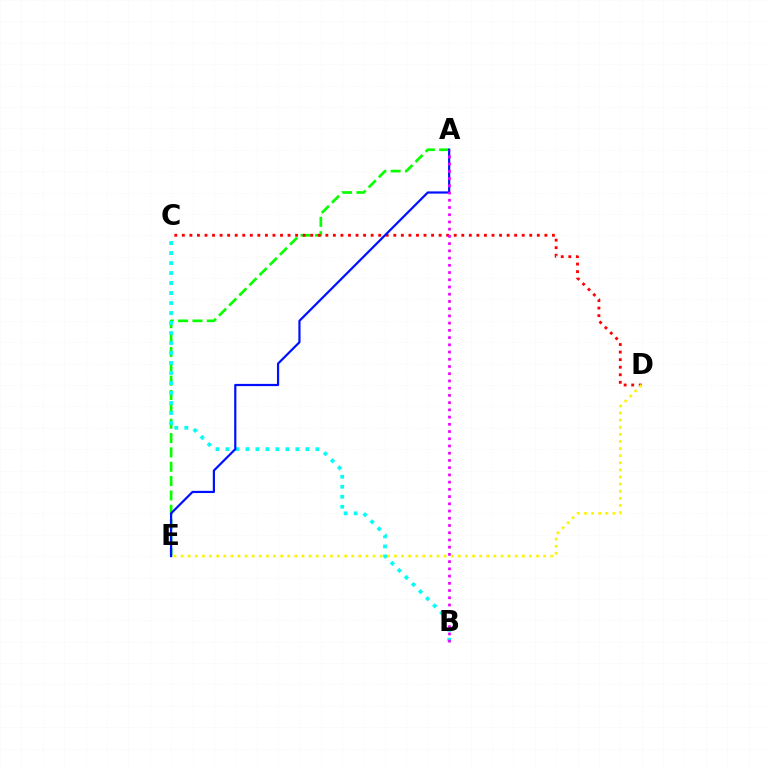{('A', 'E'): [{'color': '#08ff00', 'line_style': 'dashed', 'thickness': 1.95}, {'color': '#0010ff', 'line_style': 'solid', 'thickness': 1.59}], ('B', 'C'): [{'color': '#00fff6', 'line_style': 'dotted', 'thickness': 2.72}], ('C', 'D'): [{'color': '#ff0000', 'line_style': 'dotted', 'thickness': 2.05}], ('A', 'B'): [{'color': '#ee00ff', 'line_style': 'dotted', 'thickness': 1.96}], ('D', 'E'): [{'color': '#fcf500', 'line_style': 'dotted', 'thickness': 1.93}]}